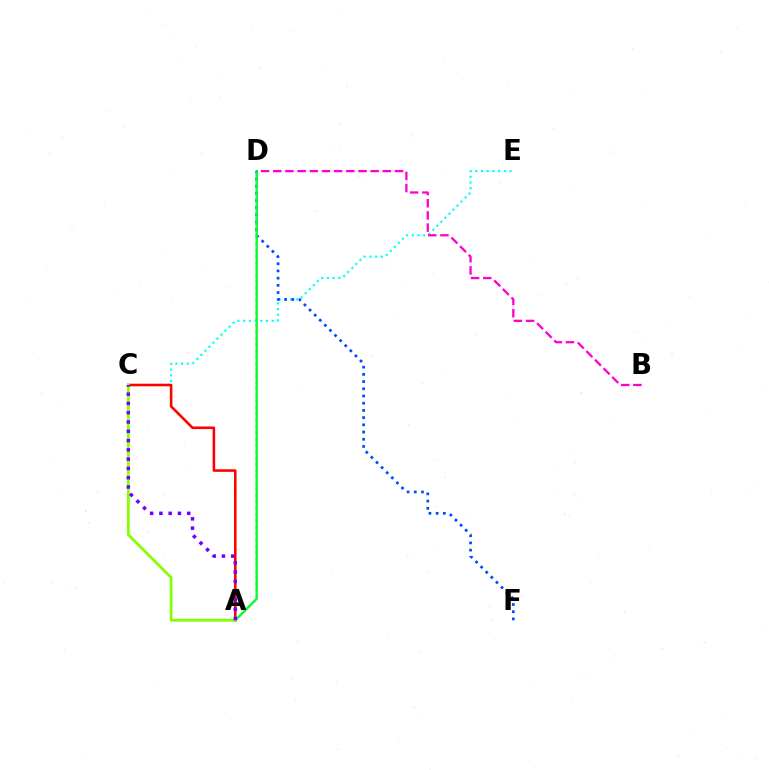{('C', 'E'): [{'color': '#00fff6', 'line_style': 'dotted', 'thickness': 1.55}], ('A', 'D'): [{'color': '#ffbd00', 'line_style': 'dotted', 'thickness': 1.71}, {'color': '#00ff39', 'line_style': 'solid', 'thickness': 1.66}], ('A', 'C'): [{'color': '#ff0000', 'line_style': 'solid', 'thickness': 1.86}, {'color': '#84ff00', 'line_style': 'solid', 'thickness': 1.98}, {'color': '#7200ff', 'line_style': 'dotted', 'thickness': 2.52}], ('D', 'F'): [{'color': '#004bff', 'line_style': 'dotted', 'thickness': 1.96}], ('B', 'D'): [{'color': '#ff00cf', 'line_style': 'dashed', 'thickness': 1.65}]}